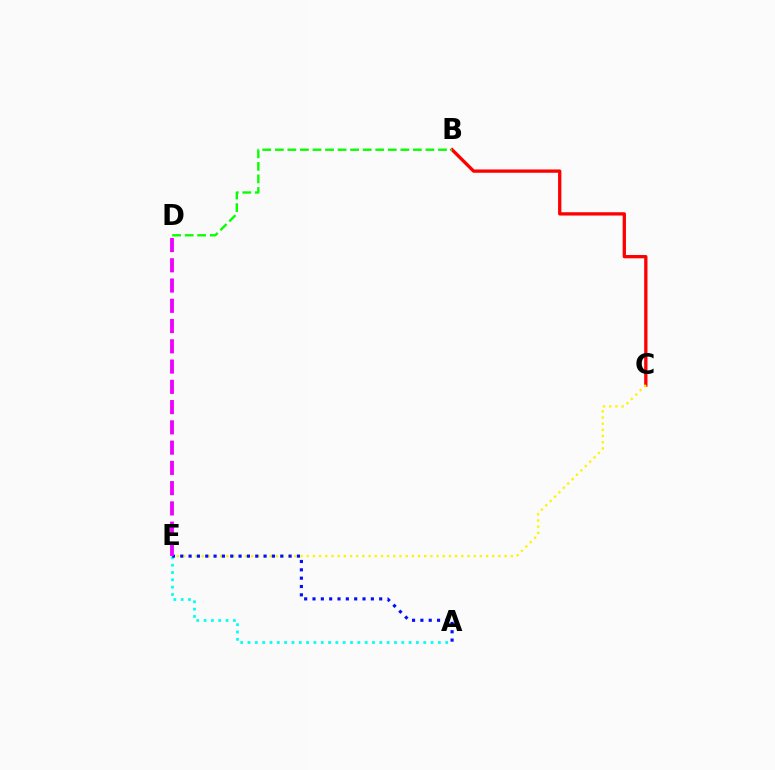{('A', 'E'): [{'color': '#00fff6', 'line_style': 'dotted', 'thickness': 1.99}, {'color': '#0010ff', 'line_style': 'dotted', 'thickness': 2.26}], ('B', 'C'): [{'color': '#ff0000', 'line_style': 'solid', 'thickness': 2.38}], ('C', 'E'): [{'color': '#fcf500', 'line_style': 'dotted', 'thickness': 1.68}], ('B', 'D'): [{'color': '#08ff00', 'line_style': 'dashed', 'thickness': 1.71}], ('D', 'E'): [{'color': '#ee00ff', 'line_style': 'dashed', 'thickness': 2.75}]}